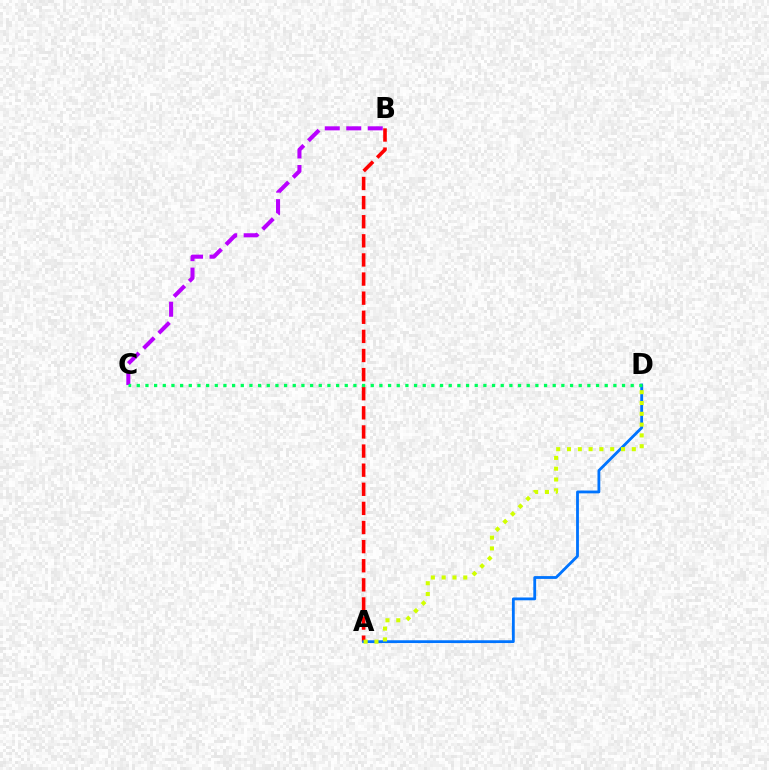{('B', 'C'): [{'color': '#b900ff', 'line_style': 'dashed', 'thickness': 2.92}], ('A', 'B'): [{'color': '#ff0000', 'line_style': 'dashed', 'thickness': 2.6}], ('A', 'D'): [{'color': '#0074ff', 'line_style': 'solid', 'thickness': 2.02}, {'color': '#d1ff00', 'line_style': 'dotted', 'thickness': 2.94}], ('C', 'D'): [{'color': '#00ff5c', 'line_style': 'dotted', 'thickness': 2.35}]}